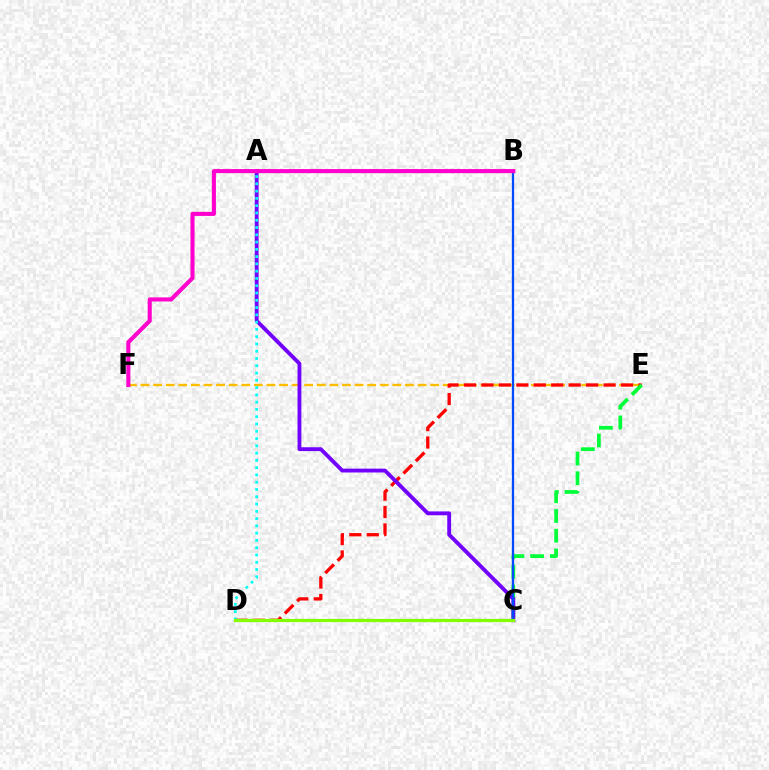{('E', 'F'): [{'color': '#ffbd00', 'line_style': 'dashed', 'thickness': 1.71}], ('D', 'E'): [{'color': '#ff0000', 'line_style': 'dashed', 'thickness': 2.37}], ('C', 'E'): [{'color': '#00ff39', 'line_style': 'dashed', 'thickness': 2.68}], ('A', 'C'): [{'color': '#7200ff', 'line_style': 'solid', 'thickness': 2.76}], ('B', 'C'): [{'color': '#004bff', 'line_style': 'solid', 'thickness': 1.64}], ('A', 'D'): [{'color': '#00fff6', 'line_style': 'dotted', 'thickness': 1.98}], ('C', 'D'): [{'color': '#84ff00', 'line_style': 'solid', 'thickness': 2.33}], ('B', 'F'): [{'color': '#ff00cf', 'line_style': 'solid', 'thickness': 2.94}]}